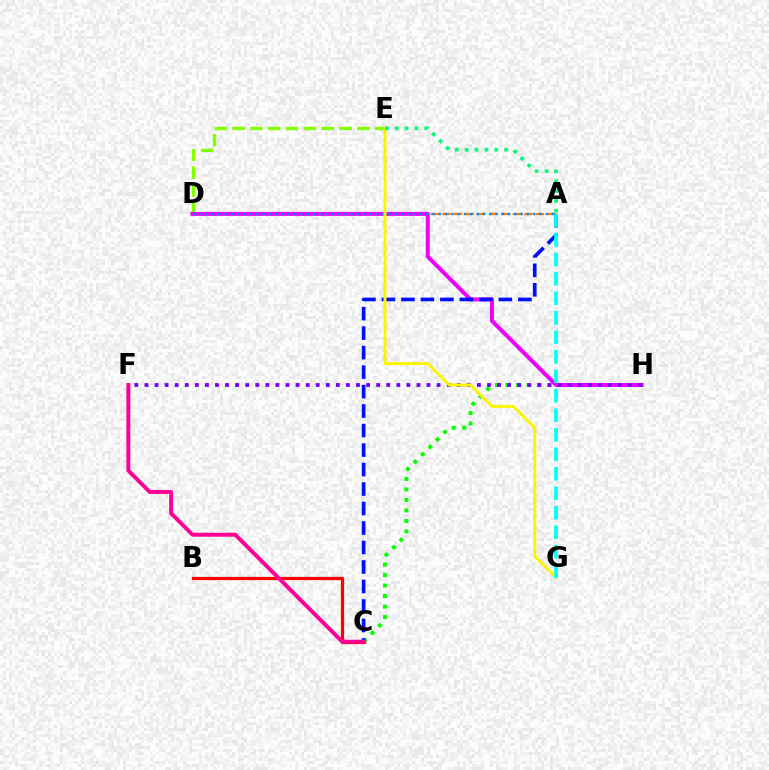{('B', 'C'): [{'color': '#ff0000', 'line_style': 'solid', 'thickness': 2.33}], ('A', 'D'): [{'color': '#ff7c00', 'line_style': 'dashed', 'thickness': 1.59}, {'color': '#008cff', 'line_style': 'dotted', 'thickness': 1.71}], ('C', 'H'): [{'color': '#08ff00', 'line_style': 'dotted', 'thickness': 2.85}], ('D', 'E'): [{'color': '#84ff00', 'line_style': 'dashed', 'thickness': 2.42}], ('D', 'H'): [{'color': '#ee00ff', 'line_style': 'solid', 'thickness': 2.88}], ('A', 'C'): [{'color': '#0010ff', 'line_style': 'dashed', 'thickness': 2.65}], ('F', 'H'): [{'color': '#7200ff', 'line_style': 'dotted', 'thickness': 2.74}], ('E', 'G'): [{'color': '#fcf500', 'line_style': 'solid', 'thickness': 2.14}], ('A', 'G'): [{'color': '#00fff6', 'line_style': 'dashed', 'thickness': 2.65}], ('A', 'E'): [{'color': '#00ff74', 'line_style': 'dotted', 'thickness': 2.68}], ('C', 'F'): [{'color': '#ff0094', 'line_style': 'solid', 'thickness': 2.84}]}